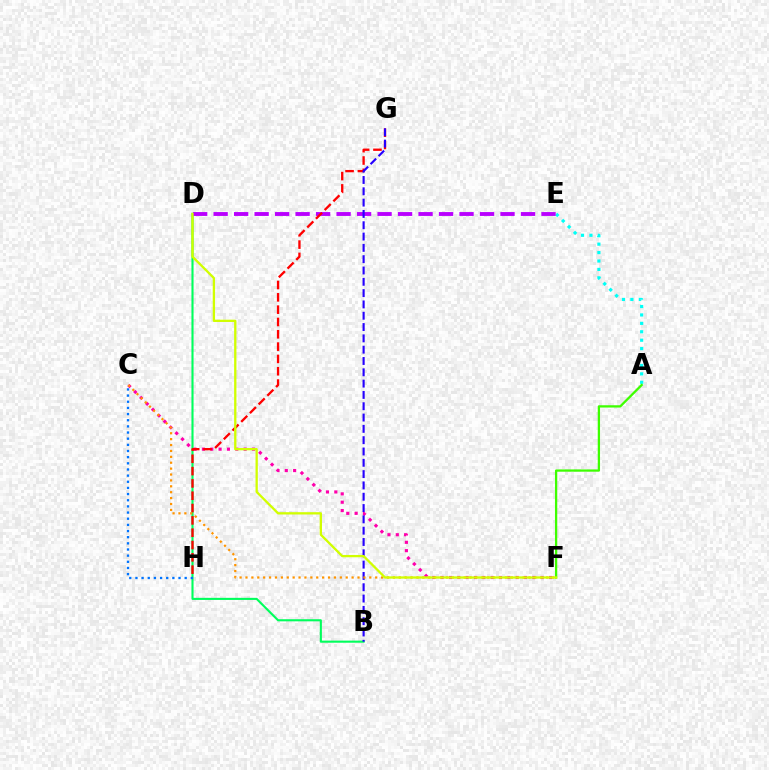{('A', 'E'): [{'color': '#00fff6', 'line_style': 'dotted', 'thickness': 2.29}], ('B', 'D'): [{'color': '#00ff5c', 'line_style': 'solid', 'thickness': 1.52}], ('C', 'H'): [{'color': '#0074ff', 'line_style': 'dotted', 'thickness': 1.67}], ('C', 'F'): [{'color': '#ff00ac', 'line_style': 'dotted', 'thickness': 2.27}, {'color': '#ff9400', 'line_style': 'dotted', 'thickness': 1.6}], ('D', 'E'): [{'color': '#b900ff', 'line_style': 'dashed', 'thickness': 2.78}], ('G', 'H'): [{'color': '#ff0000', 'line_style': 'dashed', 'thickness': 1.67}], ('B', 'G'): [{'color': '#2500ff', 'line_style': 'dashed', 'thickness': 1.54}], ('A', 'F'): [{'color': '#3dff00', 'line_style': 'solid', 'thickness': 1.65}], ('D', 'F'): [{'color': '#d1ff00', 'line_style': 'solid', 'thickness': 1.66}]}